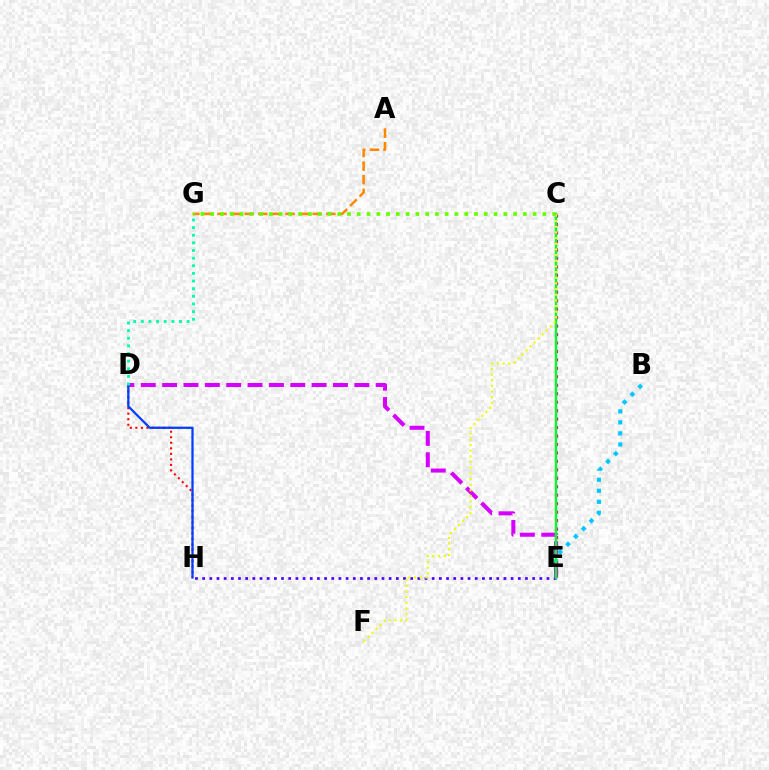{('B', 'E'): [{'color': '#00c7ff', 'line_style': 'dotted', 'thickness': 3.0}], ('E', 'H'): [{'color': '#4f00ff', 'line_style': 'dotted', 'thickness': 1.95}], ('D', 'E'): [{'color': '#d600ff', 'line_style': 'dashed', 'thickness': 2.9}], ('D', 'H'): [{'color': '#ff0000', 'line_style': 'dotted', 'thickness': 1.5}, {'color': '#003fff', 'line_style': 'solid', 'thickness': 1.63}], ('A', 'G'): [{'color': '#ff8800', 'line_style': 'dashed', 'thickness': 1.85}], ('C', 'E'): [{'color': '#ff00a0', 'line_style': 'dotted', 'thickness': 2.3}, {'color': '#00ff27', 'line_style': 'solid', 'thickness': 1.73}], ('D', 'G'): [{'color': '#00ffaf', 'line_style': 'dotted', 'thickness': 2.07}], ('C', 'F'): [{'color': '#eeff00', 'line_style': 'dotted', 'thickness': 1.54}], ('C', 'G'): [{'color': '#66ff00', 'line_style': 'dotted', 'thickness': 2.65}]}